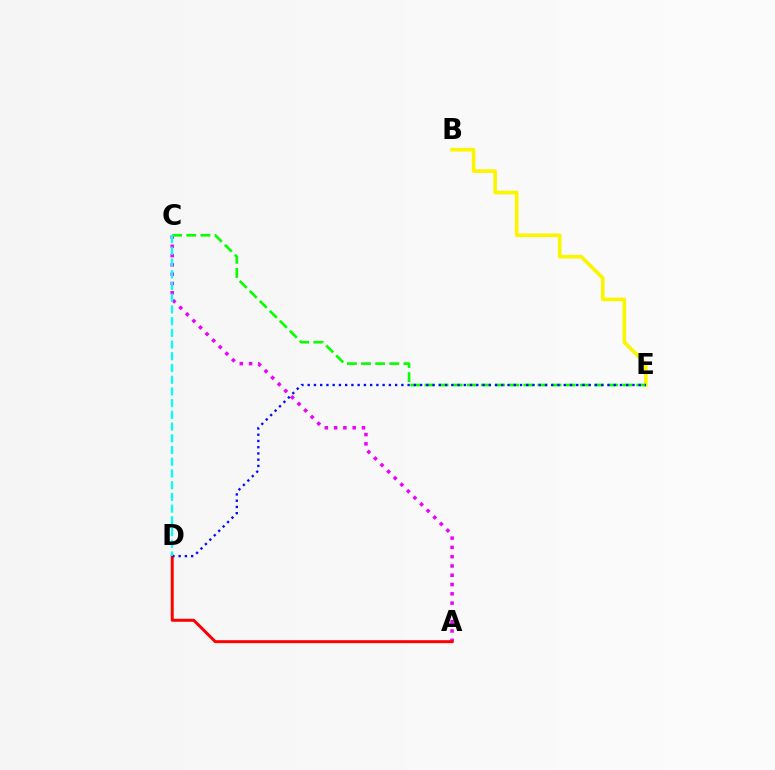{('A', 'C'): [{'color': '#ee00ff', 'line_style': 'dotted', 'thickness': 2.52}], ('B', 'E'): [{'color': '#fcf500', 'line_style': 'solid', 'thickness': 2.63}], ('A', 'D'): [{'color': '#ff0000', 'line_style': 'solid', 'thickness': 2.14}], ('C', 'E'): [{'color': '#08ff00', 'line_style': 'dashed', 'thickness': 1.92}], ('D', 'E'): [{'color': '#0010ff', 'line_style': 'dotted', 'thickness': 1.7}], ('C', 'D'): [{'color': '#00fff6', 'line_style': 'dashed', 'thickness': 1.59}]}